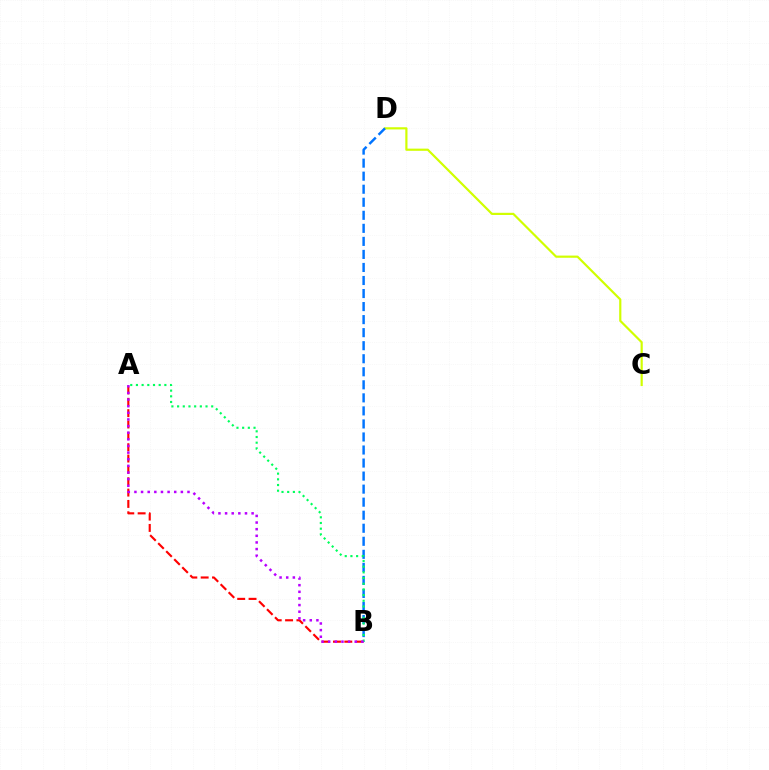{('C', 'D'): [{'color': '#d1ff00', 'line_style': 'solid', 'thickness': 1.57}], ('A', 'B'): [{'color': '#ff0000', 'line_style': 'dashed', 'thickness': 1.54}, {'color': '#00ff5c', 'line_style': 'dotted', 'thickness': 1.54}, {'color': '#b900ff', 'line_style': 'dotted', 'thickness': 1.8}], ('B', 'D'): [{'color': '#0074ff', 'line_style': 'dashed', 'thickness': 1.77}]}